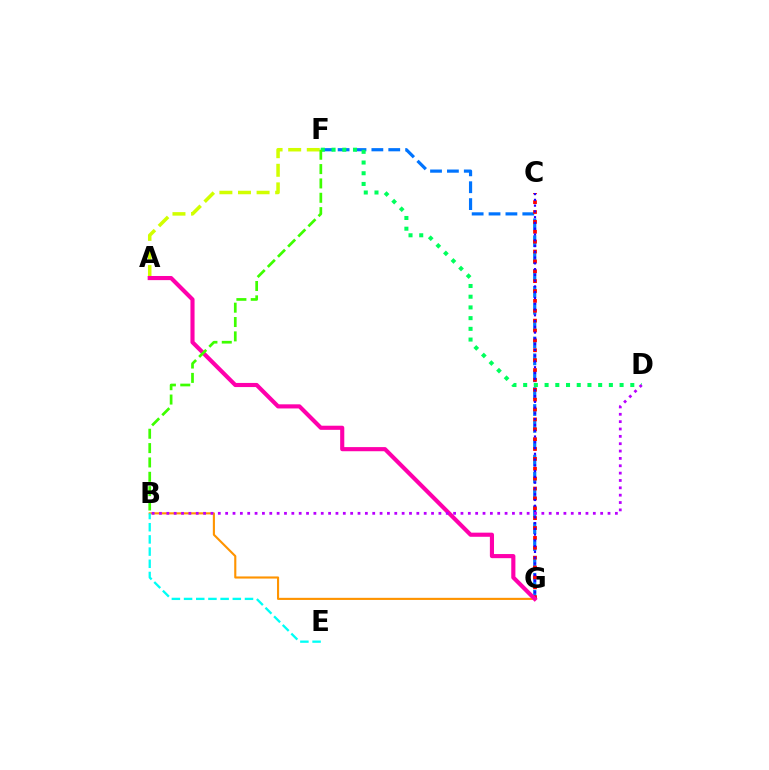{('F', 'G'): [{'color': '#0074ff', 'line_style': 'dashed', 'thickness': 2.29}], ('C', 'G'): [{'color': '#ff0000', 'line_style': 'dotted', 'thickness': 2.68}, {'color': '#2500ff', 'line_style': 'dotted', 'thickness': 1.57}], ('B', 'G'): [{'color': '#ff9400', 'line_style': 'solid', 'thickness': 1.53}], ('A', 'F'): [{'color': '#d1ff00', 'line_style': 'dashed', 'thickness': 2.53}], ('D', 'F'): [{'color': '#00ff5c', 'line_style': 'dotted', 'thickness': 2.91}], ('A', 'G'): [{'color': '#ff00ac', 'line_style': 'solid', 'thickness': 2.97}], ('B', 'D'): [{'color': '#b900ff', 'line_style': 'dotted', 'thickness': 2.0}], ('B', 'F'): [{'color': '#3dff00', 'line_style': 'dashed', 'thickness': 1.95}], ('B', 'E'): [{'color': '#00fff6', 'line_style': 'dashed', 'thickness': 1.66}]}